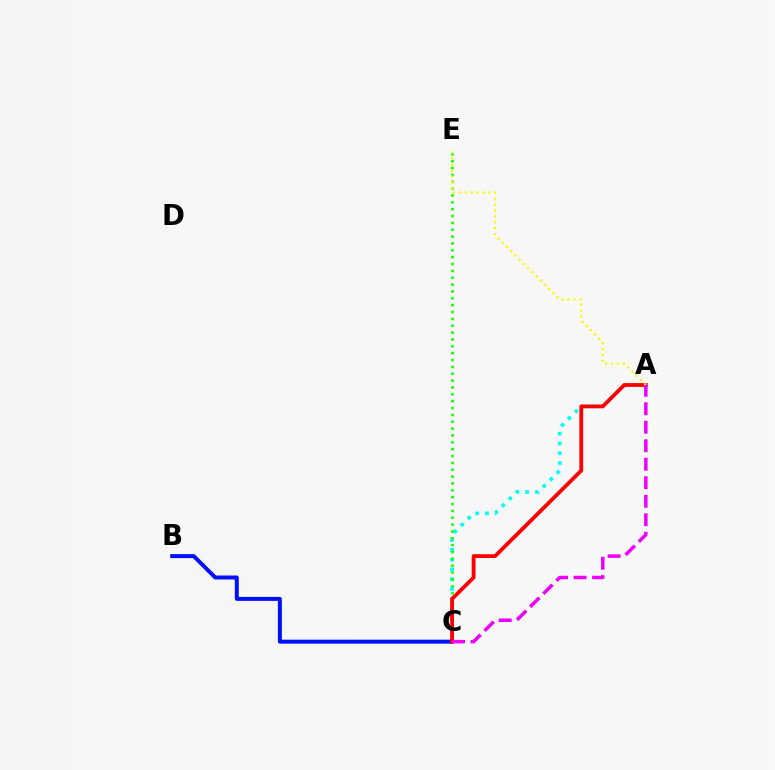{('A', 'C'): [{'color': '#00fff6', 'line_style': 'dotted', 'thickness': 2.66}, {'color': '#ff0000', 'line_style': 'solid', 'thickness': 2.74}, {'color': '#ee00ff', 'line_style': 'dashed', 'thickness': 2.51}], ('C', 'E'): [{'color': '#08ff00', 'line_style': 'dotted', 'thickness': 1.86}], ('B', 'C'): [{'color': '#0010ff', 'line_style': 'solid', 'thickness': 2.87}], ('A', 'E'): [{'color': '#fcf500', 'line_style': 'dotted', 'thickness': 1.61}]}